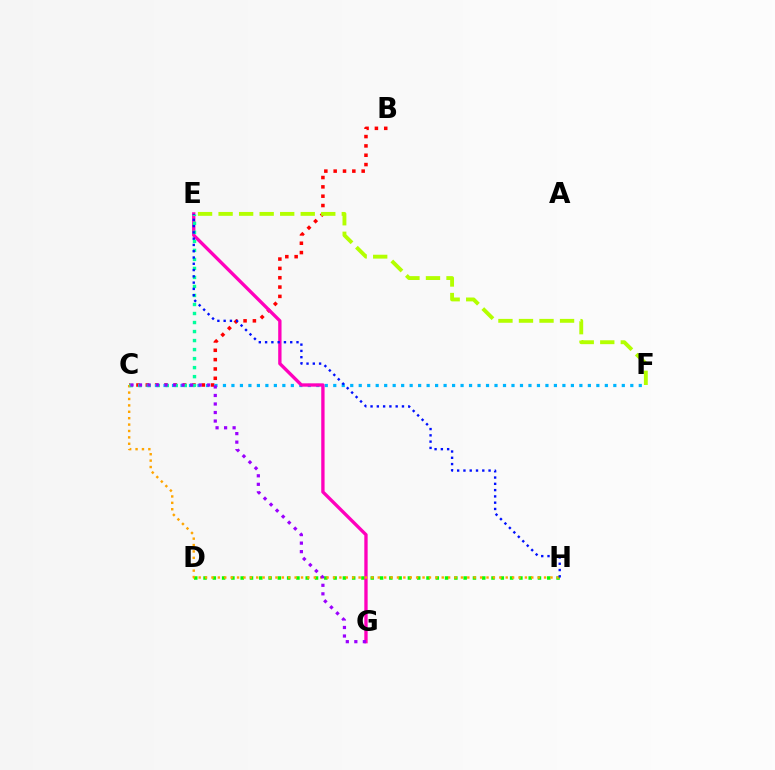{('B', 'C'): [{'color': '#ff0000', 'line_style': 'dotted', 'thickness': 2.54}], ('D', 'H'): [{'color': '#08ff00', 'line_style': 'dotted', 'thickness': 2.52}], ('C', 'F'): [{'color': '#00b5ff', 'line_style': 'dotted', 'thickness': 2.31}], ('E', 'G'): [{'color': '#ff00bd', 'line_style': 'solid', 'thickness': 2.4}], ('C', 'H'): [{'color': '#ffa500', 'line_style': 'dotted', 'thickness': 1.74}], ('C', 'E'): [{'color': '#00ff9d', 'line_style': 'dotted', 'thickness': 2.45}], ('E', 'F'): [{'color': '#b3ff00', 'line_style': 'dashed', 'thickness': 2.79}], ('C', 'G'): [{'color': '#9b00ff', 'line_style': 'dotted', 'thickness': 2.32}], ('E', 'H'): [{'color': '#0010ff', 'line_style': 'dotted', 'thickness': 1.71}]}